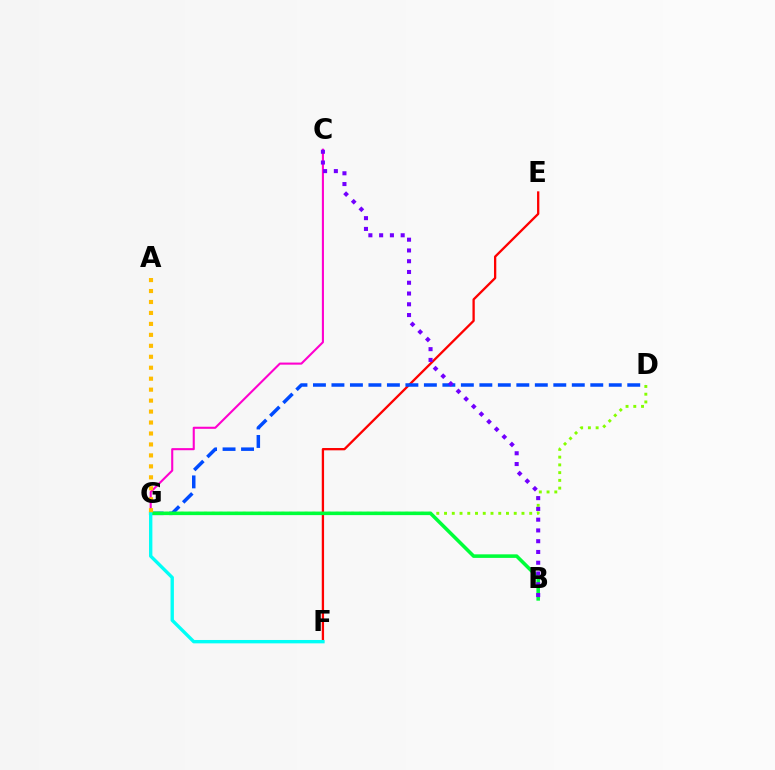{('C', 'G'): [{'color': '#ff00cf', 'line_style': 'solid', 'thickness': 1.51}], ('D', 'G'): [{'color': '#84ff00', 'line_style': 'dotted', 'thickness': 2.1}, {'color': '#004bff', 'line_style': 'dashed', 'thickness': 2.51}], ('E', 'F'): [{'color': '#ff0000', 'line_style': 'solid', 'thickness': 1.66}], ('B', 'G'): [{'color': '#00ff39', 'line_style': 'solid', 'thickness': 2.56}], ('B', 'C'): [{'color': '#7200ff', 'line_style': 'dotted', 'thickness': 2.92}], ('F', 'G'): [{'color': '#00fff6', 'line_style': 'solid', 'thickness': 2.42}], ('A', 'G'): [{'color': '#ffbd00', 'line_style': 'dotted', 'thickness': 2.98}]}